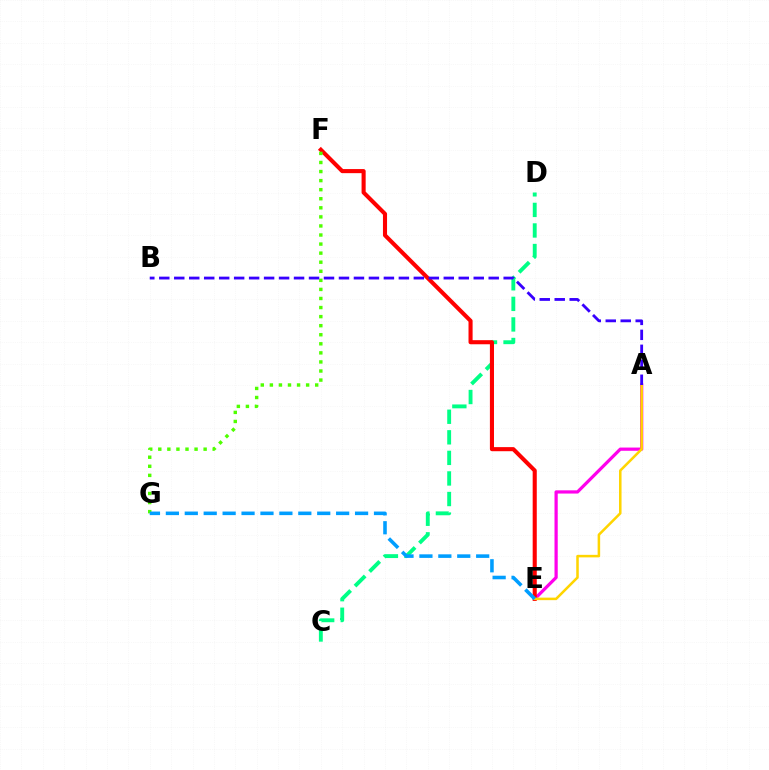{('A', 'E'): [{'color': '#ff00ed', 'line_style': 'solid', 'thickness': 2.32}, {'color': '#ffd500', 'line_style': 'solid', 'thickness': 1.82}], ('C', 'D'): [{'color': '#00ff86', 'line_style': 'dashed', 'thickness': 2.79}], ('E', 'F'): [{'color': '#ff0000', 'line_style': 'solid', 'thickness': 2.94}], ('F', 'G'): [{'color': '#4fff00', 'line_style': 'dotted', 'thickness': 2.46}], ('E', 'G'): [{'color': '#009eff', 'line_style': 'dashed', 'thickness': 2.57}], ('A', 'B'): [{'color': '#3700ff', 'line_style': 'dashed', 'thickness': 2.03}]}